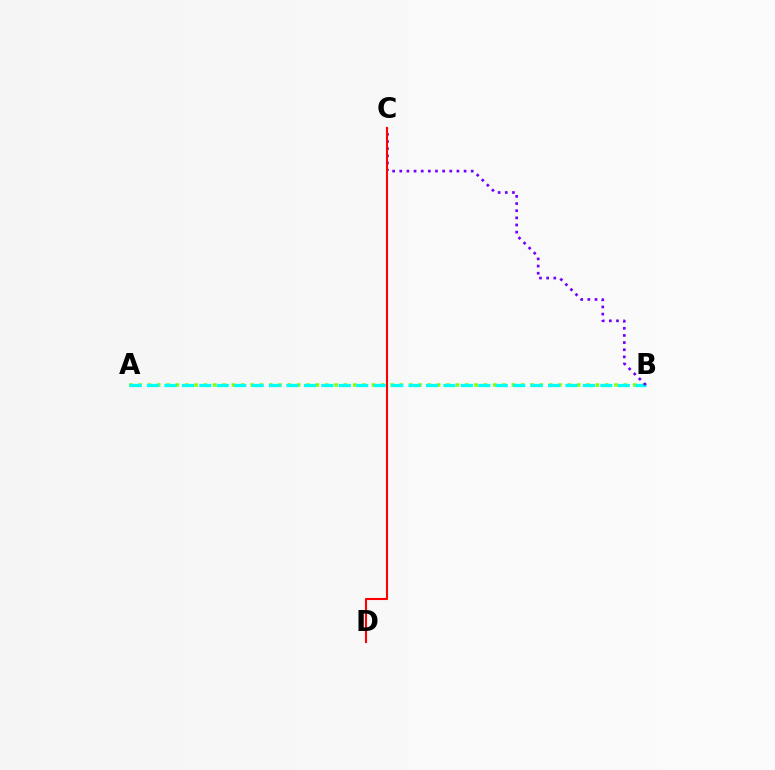{('A', 'B'): [{'color': '#84ff00', 'line_style': 'dotted', 'thickness': 2.54}, {'color': '#00fff6', 'line_style': 'dashed', 'thickness': 2.37}], ('B', 'C'): [{'color': '#7200ff', 'line_style': 'dotted', 'thickness': 1.94}], ('C', 'D'): [{'color': '#ff0000', 'line_style': 'solid', 'thickness': 1.5}]}